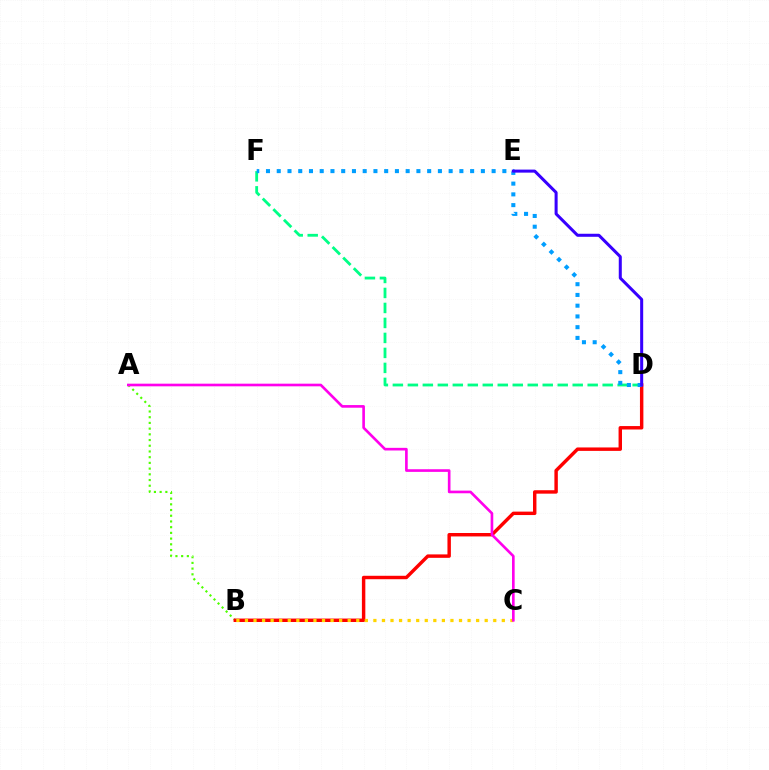{('A', 'B'): [{'color': '#4fff00', 'line_style': 'dotted', 'thickness': 1.55}], ('D', 'F'): [{'color': '#00ff86', 'line_style': 'dashed', 'thickness': 2.04}, {'color': '#009eff', 'line_style': 'dotted', 'thickness': 2.92}], ('B', 'D'): [{'color': '#ff0000', 'line_style': 'solid', 'thickness': 2.47}], ('B', 'C'): [{'color': '#ffd500', 'line_style': 'dotted', 'thickness': 2.33}], ('D', 'E'): [{'color': '#3700ff', 'line_style': 'solid', 'thickness': 2.18}], ('A', 'C'): [{'color': '#ff00ed', 'line_style': 'solid', 'thickness': 1.91}]}